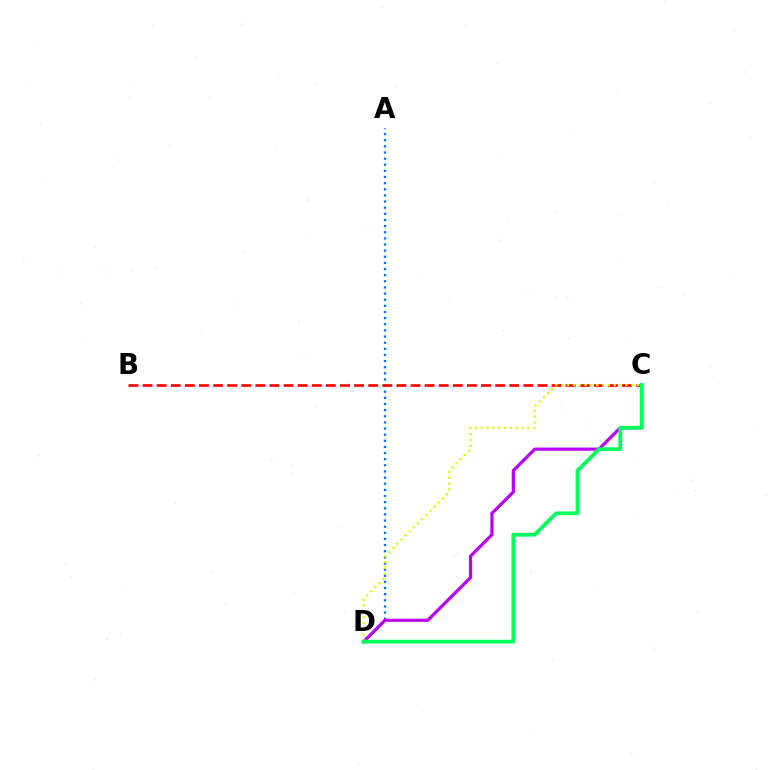{('A', 'D'): [{'color': '#0074ff', 'line_style': 'dotted', 'thickness': 1.67}], ('B', 'C'): [{'color': '#ff0000', 'line_style': 'dashed', 'thickness': 1.92}], ('C', 'D'): [{'color': '#b900ff', 'line_style': 'solid', 'thickness': 2.31}, {'color': '#d1ff00', 'line_style': 'dotted', 'thickness': 1.58}, {'color': '#00ff5c', 'line_style': 'solid', 'thickness': 2.72}]}